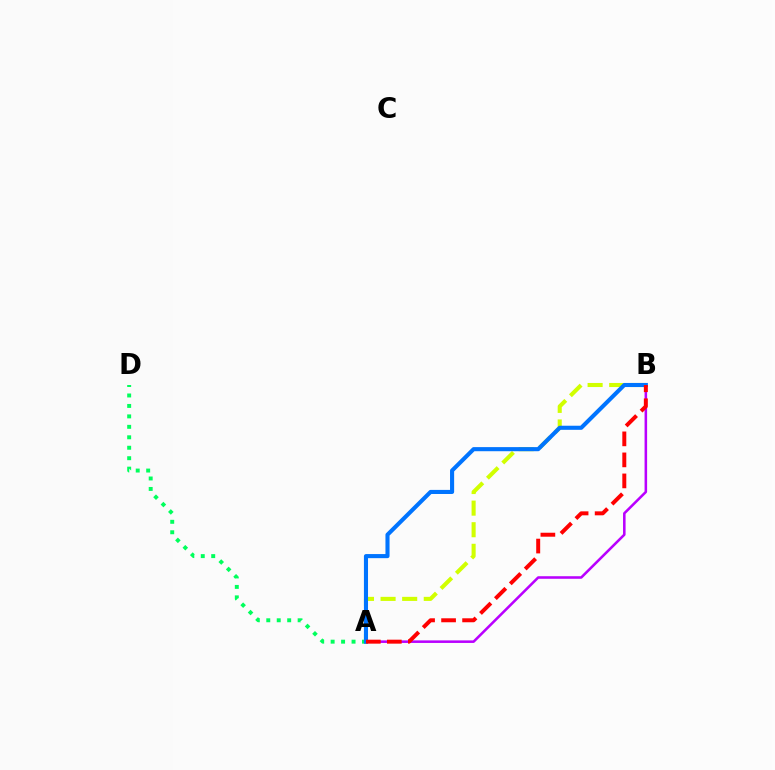{('A', 'D'): [{'color': '#00ff5c', 'line_style': 'dotted', 'thickness': 2.84}], ('A', 'B'): [{'color': '#b900ff', 'line_style': 'solid', 'thickness': 1.84}, {'color': '#d1ff00', 'line_style': 'dashed', 'thickness': 2.93}, {'color': '#0074ff', 'line_style': 'solid', 'thickness': 2.95}, {'color': '#ff0000', 'line_style': 'dashed', 'thickness': 2.86}]}